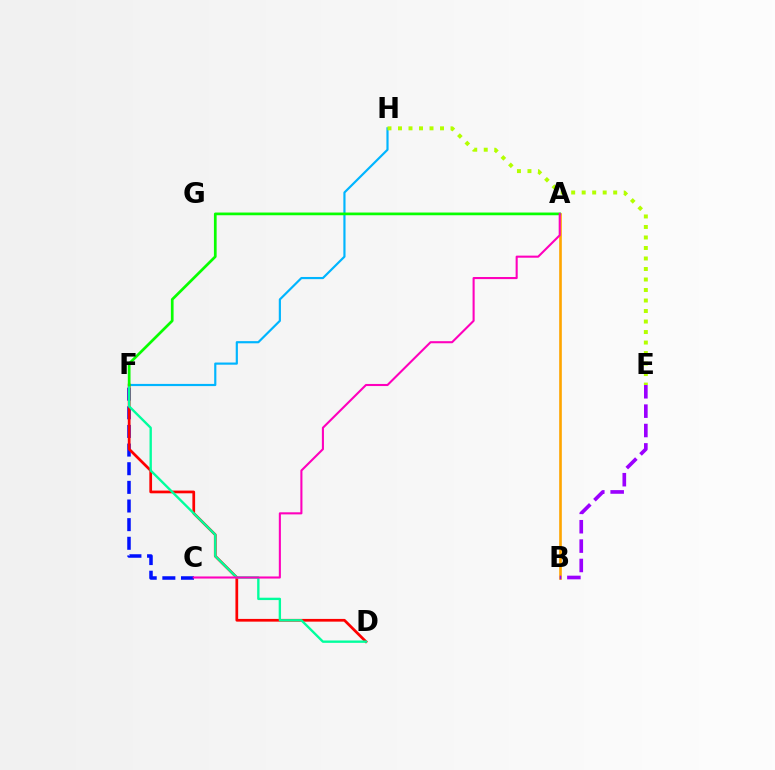{('F', 'H'): [{'color': '#00b5ff', 'line_style': 'solid', 'thickness': 1.57}], ('C', 'F'): [{'color': '#0010ff', 'line_style': 'dashed', 'thickness': 2.53}], ('D', 'F'): [{'color': '#ff0000', 'line_style': 'solid', 'thickness': 1.96}, {'color': '#00ff9d', 'line_style': 'solid', 'thickness': 1.7}], ('A', 'B'): [{'color': '#ffa500', 'line_style': 'solid', 'thickness': 1.9}], ('A', 'F'): [{'color': '#08ff00', 'line_style': 'solid', 'thickness': 1.95}], ('A', 'C'): [{'color': '#ff00bd', 'line_style': 'solid', 'thickness': 1.51}], ('B', 'E'): [{'color': '#9b00ff', 'line_style': 'dashed', 'thickness': 2.63}], ('E', 'H'): [{'color': '#b3ff00', 'line_style': 'dotted', 'thickness': 2.85}]}